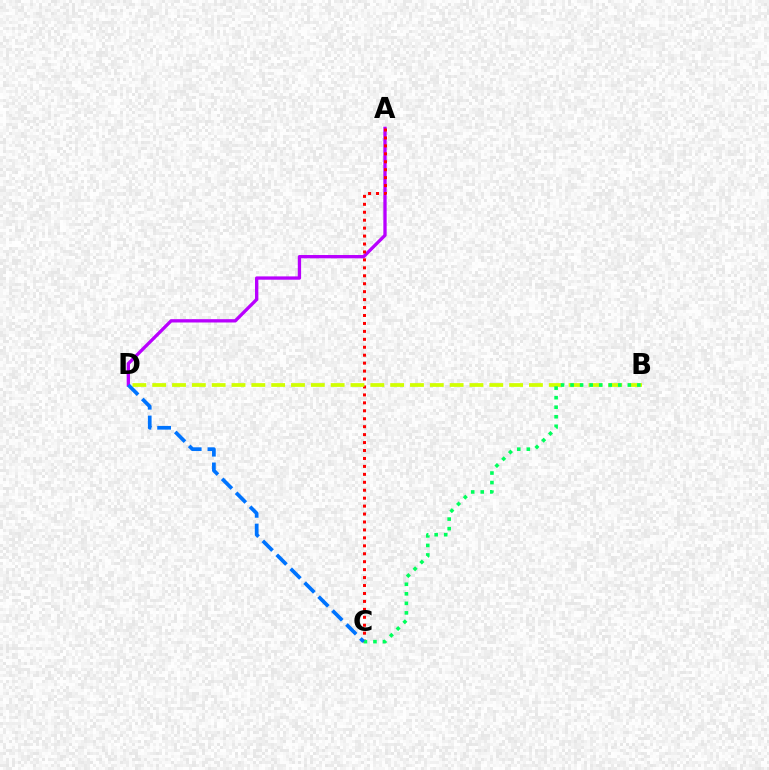{('A', 'D'): [{'color': '#b900ff', 'line_style': 'solid', 'thickness': 2.38}], ('A', 'C'): [{'color': '#ff0000', 'line_style': 'dotted', 'thickness': 2.16}], ('B', 'D'): [{'color': '#d1ff00', 'line_style': 'dashed', 'thickness': 2.69}], ('B', 'C'): [{'color': '#00ff5c', 'line_style': 'dotted', 'thickness': 2.59}], ('C', 'D'): [{'color': '#0074ff', 'line_style': 'dashed', 'thickness': 2.68}]}